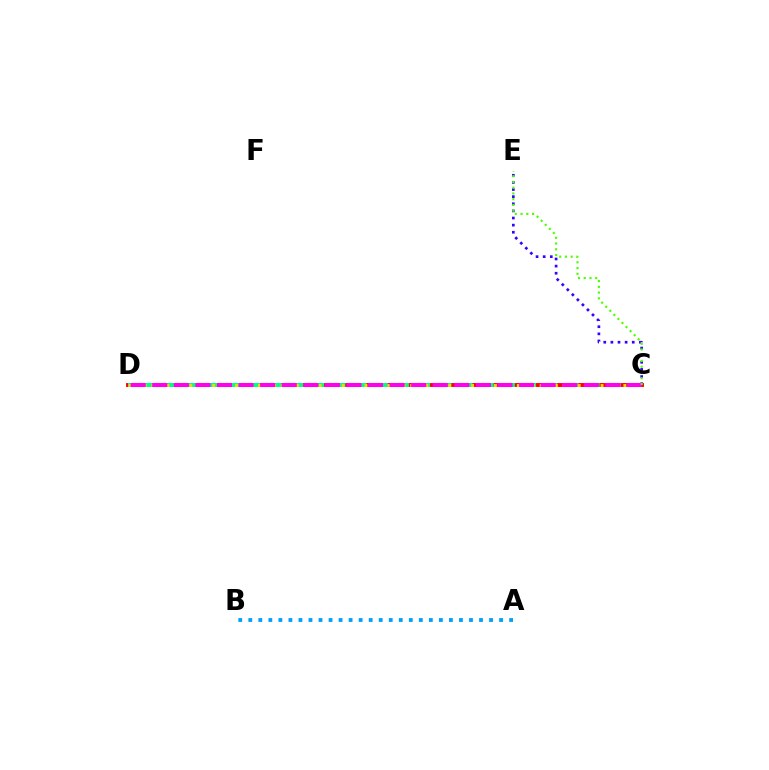{('C', 'E'): [{'color': '#3700ff', 'line_style': 'dotted', 'thickness': 1.94}, {'color': '#4fff00', 'line_style': 'dotted', 'thickness': 1.56}], ('A', 'B'): [{'color': '#009eff', 'line_style': 'dotted', 'thickness': 2.73}], ('C', 'D'): [{'color': '#ff0000', 'line_style': 'solid', 'thickness': 2.81}, {'color': '#00ff86', 'line_style': 'dashed', 'thickness': 2.88}, {'color': '#ffd500', 'line_style': 'dotted', 'thickness': 2.07}, {'color': '#ff00ed', 'line_style': 'dashed', 'thickness': 2.93}]}